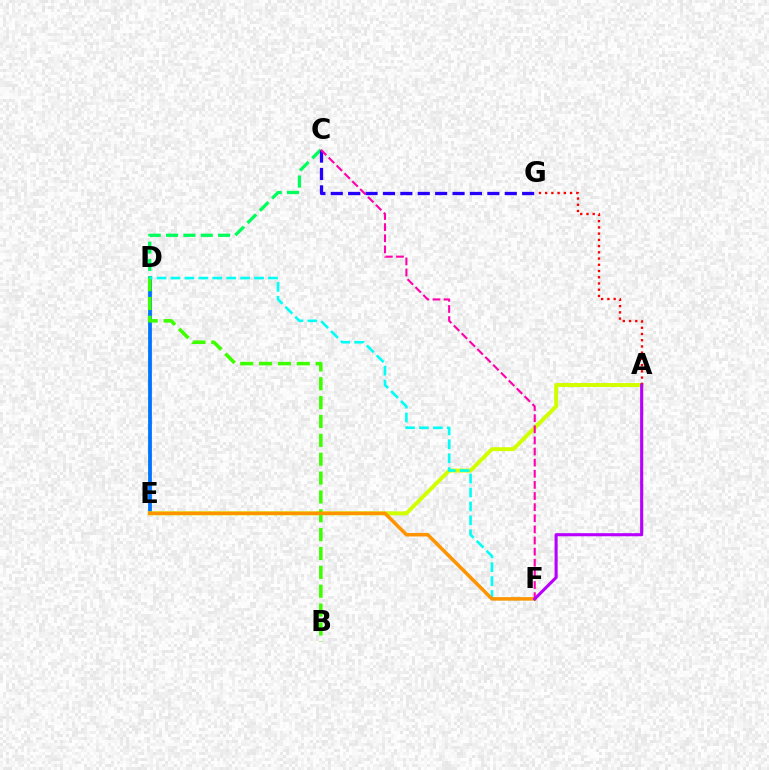{('D', 'E'): [{'color': '#0074ff', 'line_style': 'solid', 'thickness': 2.73}], ('C', 'D'): [{'color': '#00ff5c', 'line_style': 'dashed', 'thickness': 2.35}], ('A', 'E'): [{'color': '#d1ff00', 'line_style': 'solid', 'thickness': 2.84}], ('A', 'G'): [{'color': '#ff0000', 'line_style': 'dotted', 'thickness': 1.69}], ('C', 'G'): [{'color': '#2500ff', 'line_style': 'dashed', 'thickness': 2.36}], ('C', 'F'): [{'color': '#ff00ac', 'line_style': 'dashed', 'thickness': 1.51}], ('B', 'D'): [{'color': '#3dff00', 'line_style': 'dashed', 'thickness': 2.56}], ('D', 'F'): [{'color': '#00fff6', 'line_style': 'dashed', 'thickness': 1.89}], ('E', 'F'): [{'color': '#ff9400', 'line_style': 'solid', 'thickness': 2.53}], ('A', 'F'): [{'color': '#b900ff', 'line_style': 'solid', 'thickness': 2.23}]}